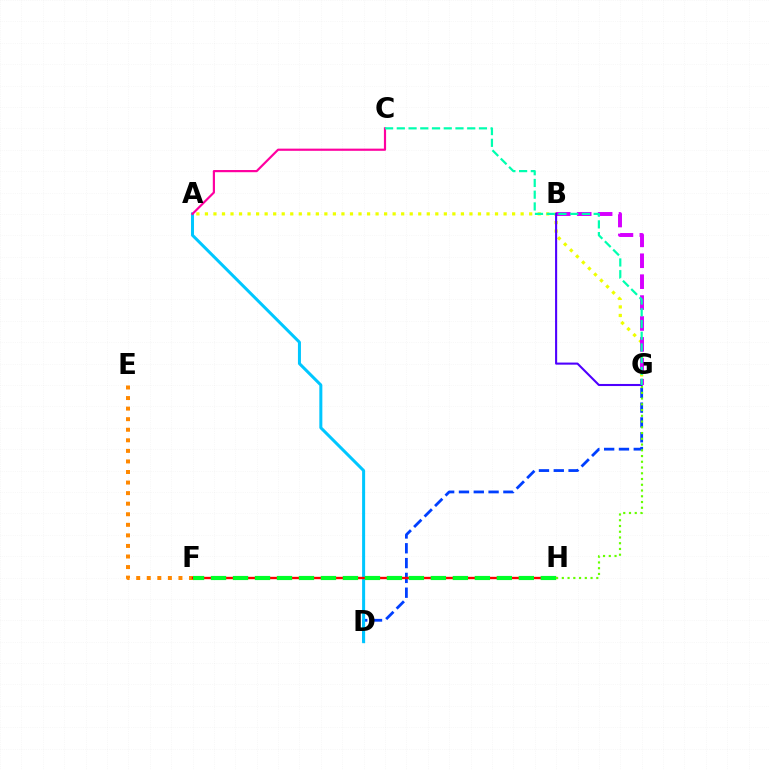{('D', 'G'): [{'color': '#003fff', 'line_style': 'dashed', 'thickness': 2.01}], ('A', 'D'): [{'color': '#00c7ff', 'line_style': 'solid', 'thickness': 2.17}], ('E', 'F'): [{'color': '#ff8800', 'line_style': 'dotted', 'thickness': 2.87}], ('A', 'G'): [{'color': '#eeff00', 'line_style': 'dotted', 'thickness': 2.32}], ('F', 'H'): [{'color': '#ff0000', 'line_style': 'solid', 'thickness': 1.71}, {'color': '#00ff27', 'line_style': 'dashed', 'thickness': 2.99}], ('G', 'H'): [{'color': '#66ff00', 'line_style': 'dotted', 'thickness': 1.56}], ('B', 'G'): [{'color': '#d600ff', 'line_style': 'dashed', 'thickness': 2.84}, {'color': '#4f00ff', 'line_style': 'solid', 'thickness': 1.5}], ('A', 'C'): [{'color': '#ff00a0', 'line_style': 'solid', 'thickness': 1.57}], ('C', 'G'): [{'color': '#00ffaf', 'line_style': 'dashed', 'thickness': 1.59}]}